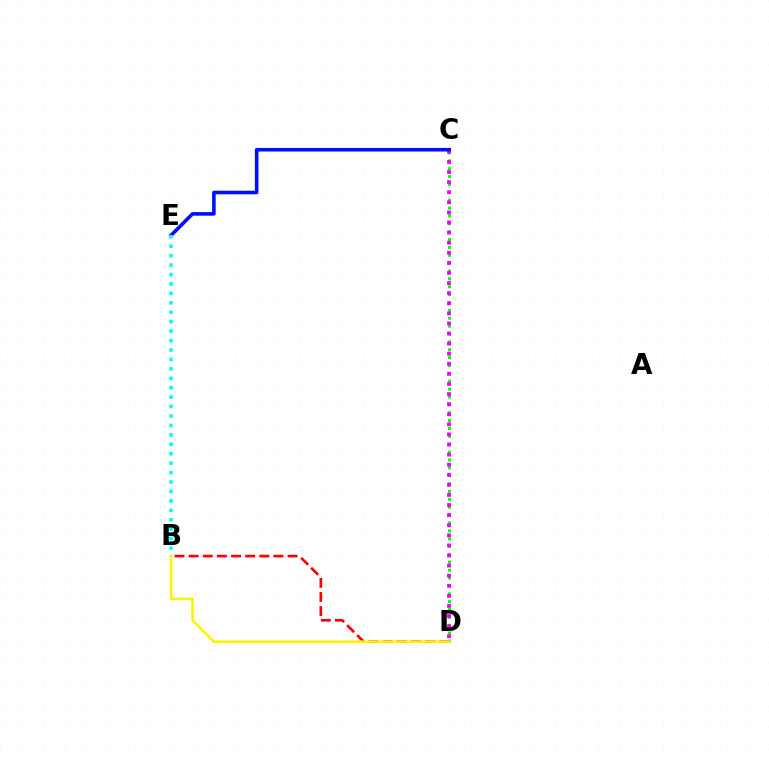{('B', 'D'): [{'color': '#ff0000', 'line_style': 'dashed', 'thickness': 1.92}, {'color': '#fcf500', 'line_style': 'solid', 'thickness': 1.84}], ('C', 'D'): [{'color': '#08ff00', 'line_style': 'dotted', 'thickness': 2.14}, {'color': '#ee00ff', 'line_style': 'dotted', 'thickness': 2.74}], ('C', 'E'): [{'color': '#0010ff', 'line_style': 'solid', 'thickness': 2.58}], ('B', 'E'): [{'color': '#00fff6', 'line_style': 'dotted', 'thickness': 2.56}]}